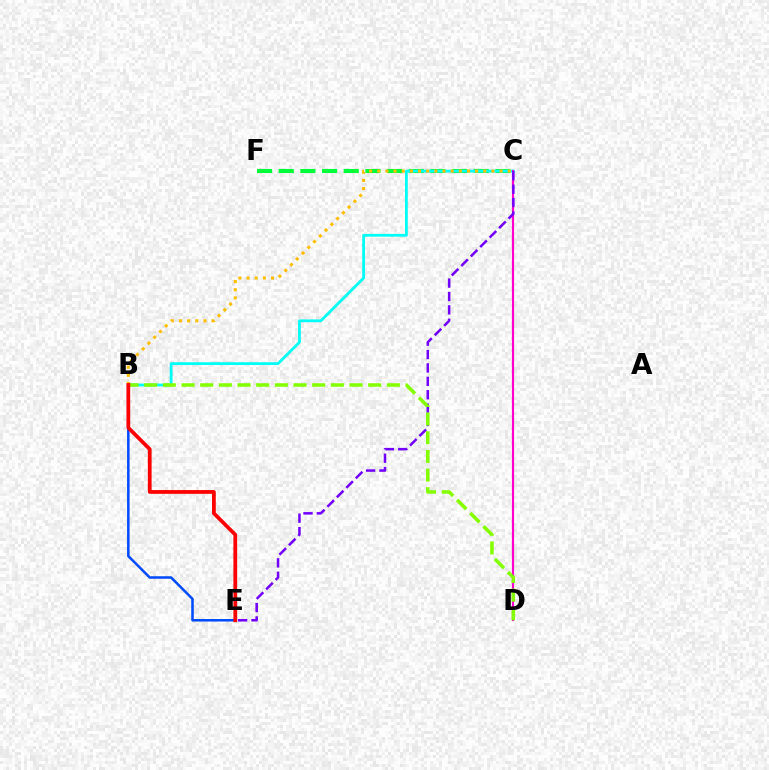{('B', 'E'): [{'color': '#004bff', 'line_style': 'solid', 'thickness': 1.82}, {'color': '#ff0000', 'line_style': 'solid', 'thickness': 2.71}], ('C', 'F'): [{'color': '#00ff39', 'line_style': 'dashed', 'thickness': 2.94}], ('B', 'C'): [{'color': '#00fff6', 'line_style': 'solid', 'thickness': 2.02}, {'color': '#ffbd00', 'line_style': 'dotted', 'thickness': 2.22}], ('C', 'D'): [{'color': '#ff00cf', 'line_style': 'solid', 'thickness': 1.55}], ('C', 'E'): [{'color': '#7200ff', 'line_style': 'dashed', 'thickness': 1.82}], ('B', 'D'): [{'color': '#84ff00', 'line_style': 'dashed', 'thickness': 2.54}]}